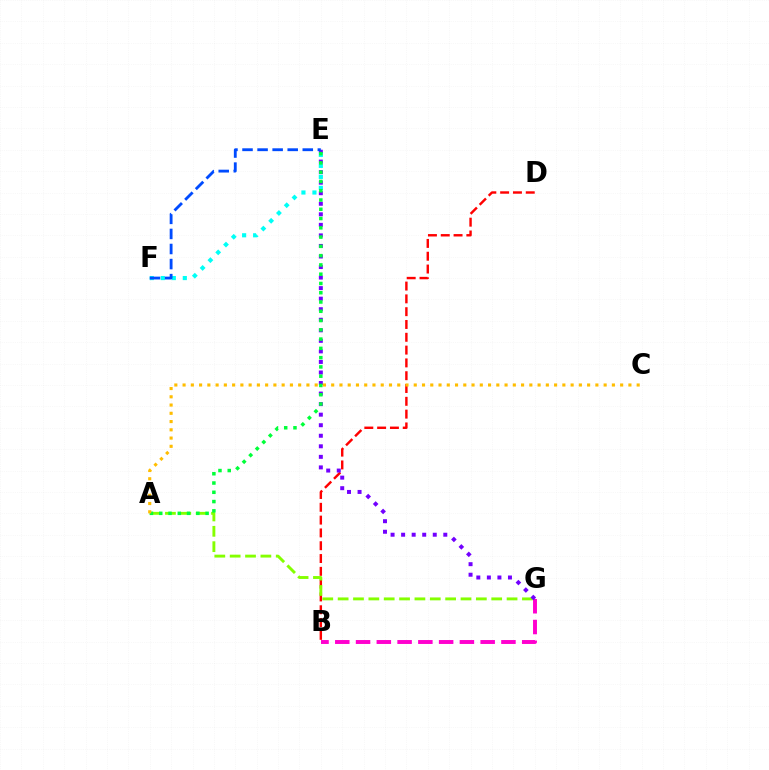{('B', 'D'): [{'color': '#ff0000', 'line_style': 'dashed', 'thickness': 1.74}], ('A', 'G'): [{'color': '#84ff00', 'line_style': 'dashed', 'thickness': 2.09}], ('B', 'G'): [{'color': '#ff00cf', 'line_style': 'dashed', 'thickness': 2.82}], ('E', 'F'): [{'color': '#00fff6', 'line_style': 'dotted', 'thickness': 2.99}, {'color': '#004bff', 'line_style': 'dashed', 'thickness': 2.05}], ('E', 'G'): [{'color': '#7200ff', 'line_style': 'dotted', 'thickness': 2.87}], ('A', 'E'): [{'color': '#00ff39', 'line_style': 'dotted', 'thickness': 2.52}], ('A', 'C'): [{'color': '#ffbd00', 'line_style': 'dotted', 'thickness': 2.24}]}